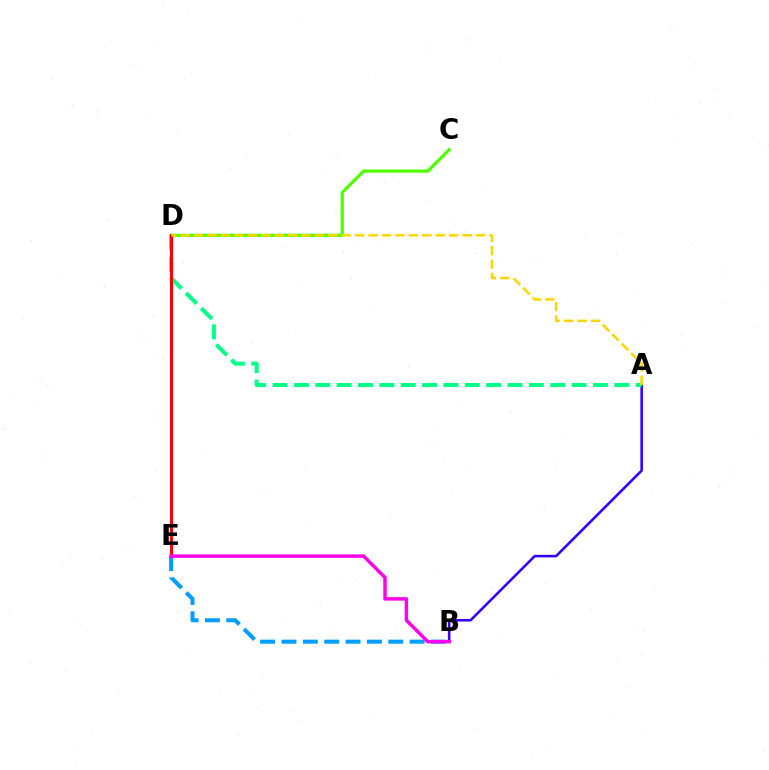{('B', 'E'): [{'color': '#009eff', 'line_style': 'dashed', 'thickness': 2.9}, {'color': '#ff00ed', 'line_style': 'solid', 'thickness': 2.49}], ('A', 'B'): [{'color': '#3700ff', 'line_style': 'solid', 'thickness': 1.86}], ('C', 'D'): [{'color': '#4fff00', 'line_style': 'solid', 'thickness': 2.33}], ('A', 'D'): [{'color': '#00ff86', 'line_style': 'dashed', 'thickness': 2.9}, {'color': '#ffd500', 'line_style': 'dashed', 'thickness': 1.82}], ('D', 'E'): [{'color': '#ff0000', 'line_style': 'solid', 'thickness': 2.17}]}